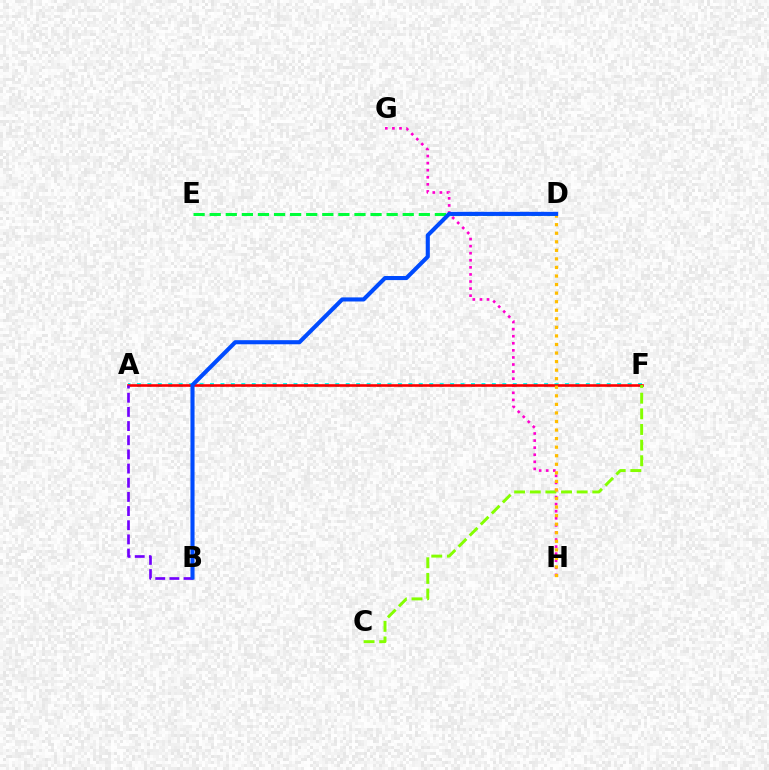{('A', 'F'): [{'color': '#00fff6', 'line_style': 'dotted', 'thickness': 2.84}, {'color': '#ff0000', 'line_style': 'solid', 'thickness': 1.89}], ('D', 'E'): [{'color': '#00ff39', 'line_style': 'dashed', 'thickness': 2.19}], ('G', 'H'): [{'color': '#ff00cf', 'line_style': 'dotted', 'thickness': 1.92}], ('C', 'F'): [{'color': '#84ff00', 'line_style': 'dashed', 'thickness': 2.12}], ('A', 'B'): [{'color': '#7200ff', 'line_style': 'dashed', 'thickness': 1.92}], ('D', 'H'): [{'color': '#ffbd00', 'line_style': 'dotted', 'thickness': 2.33}], ('B', 'D'): [{'color': '#004bff', 'line_style': 'solid', 'thickness': 2.94}]}